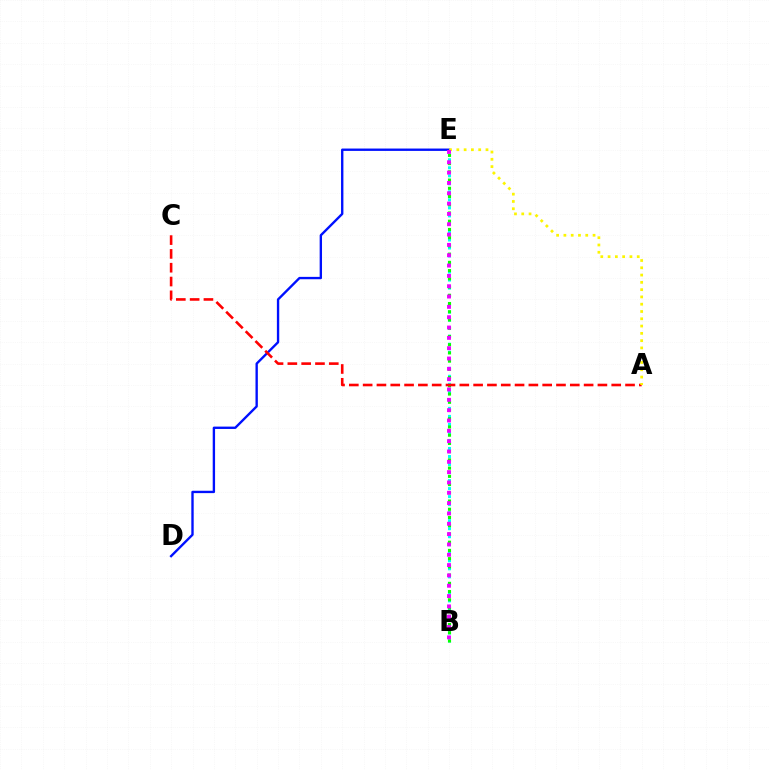{('B', 'E'): [{'color': '#00fff6', 'line_style': 'dotted', 'thickness': 2.18}, {'color': '#08ff00', 'line_style': 'dotted', 'thickness': 2.24}, {'color': '#ee00ff', 'line_style': 'dotted', 'thickness': 2.81}], ('D', 'E'): [{'color': '#0010ff', 'line_style': 'solid', 'thickness': 1.7}], ('A', 'C'): [{'color': '#ff0000', 'line_style': 'dashed', 'thickness': 1.88}], ('A', 'E'): [{'color': '#fcf500', 'line_style': 'dotted', 'thickness': 1.98}]}